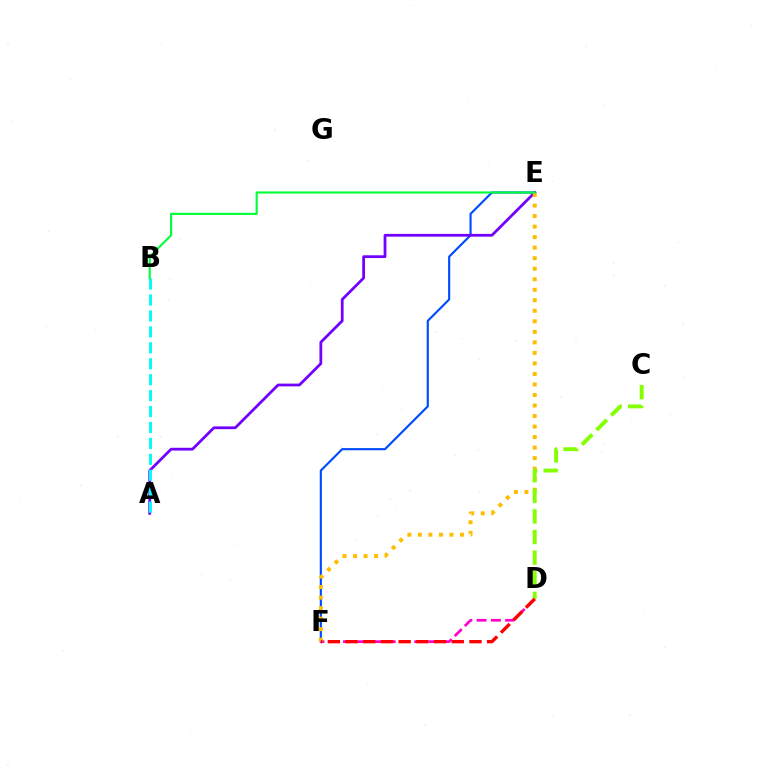{('E', 'F'): [{'color': '#004bff', 'line_style': 'solid', 'thickness': 1.55}, {'color': '#ffbd00', 'line_style': 'dotted', 'thickness': 2.86}], ('A', 'E'): [{'color': '#7200ff', 'line_style': 'solid', 'thickness': 1.99}], ('D', 'F'): [{'color': '#ff00cf', 'line_style': 'dashed', 'thickness': 1.94}, {'color': '#ff0000', 'line_style': 'dashed', 'thickness': 2.4}], ('A', 'B'): [{'color': '#00fff6', 'line_style': 'dashed', 'thickness': 2.16}], ('C', 'D'): [{'color': '#84ff00', 'line_style': 'dashed', 'thickness': 2.8}], ('B', 'E'): [{'color': '#00ff39', 'line_style': 'solid', 'thickness': 1.53}]}